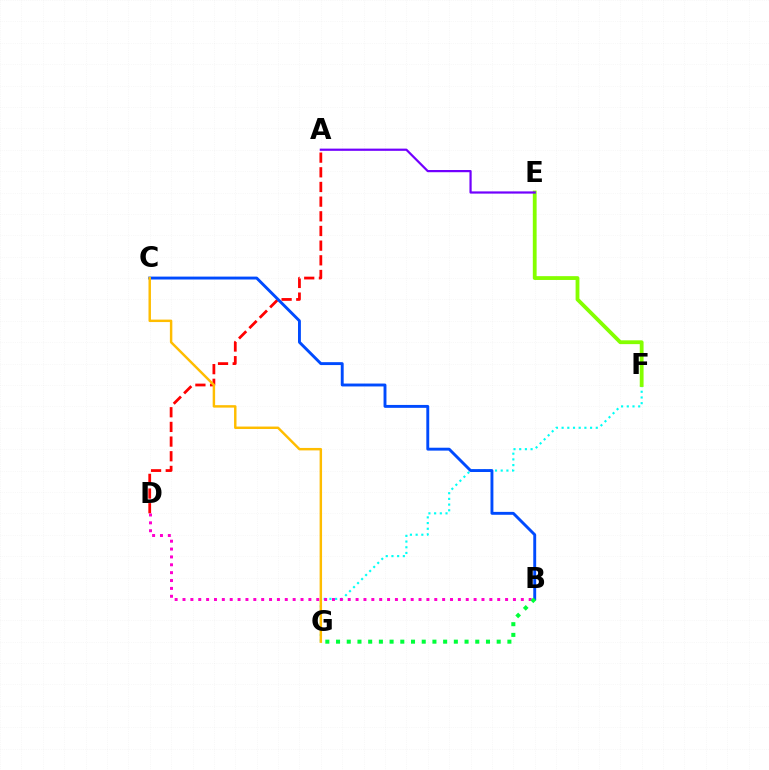{('F', 'G'): [{'color': '#00fff6', 'line_style': 'dotted', 'thickness': 1.55}], ('E', 'F'): [{'color': '#84ff00', 'line_style': 'solid', 'thickness': 2.75}], ('A', 'D'): [{'color': '#ff0000', 'line_style': 'dashed', 'thickness': 1.99}], ('B', 'D'): [{'color': '#ff00cf', 'line_style': 'dotted', 'thickness': 2.14}], ('B', 'C'): [{'color': '#004bff', 'line_style': 'solid', 'thickness': 2.09}], ('A', 'E'): [{'color': '#7200ff', 'line_style': 'solid', 'thickness': 1.59}], ('B', 'G'): [{'color': '#00ff39', 'line_style': 'dotted', 'thickness': 2.91}], ('C', 'G'): [{'color': '#ffbd00', 'line_style': 'solid', 'thickness': 1.77}]}